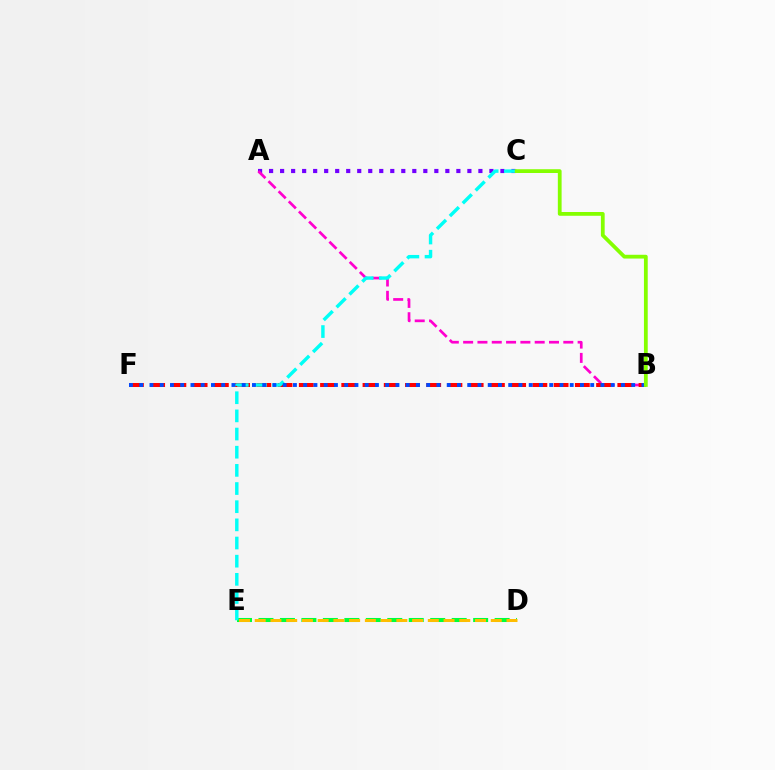{('A', 'C'): [{'color': '#7200ff', 'line_style': 'dotted', 'thickness': 2.99}], ('A', 'B'): [{'color': '#ff00cf', 'line_style': 'dashed', 'thickness': 1.94}], ('B', 'F'): [{'color': '#ff0000', 'line_style': 'dashed', 'thickness': 2.88}, {'color': '#004bff', 'line_style': 'dotted', 'thickness': 2.79}], ('D', 'E'): [{'color': '#00ff39', 'line_style': 'dashed', 'thickness': 2.92}, {'color': '#ffbd00', 'line_style': 'dashed', 'thickness': 2.14}], ('C', 'E'): [{'color': '#00fff6', 'line_style': 'dashed', 'thickness': 2.47}], ('B', 'C'): [{'color': '#84ff00', 'line_style': 'solid', 'thickness': 2.72}]}